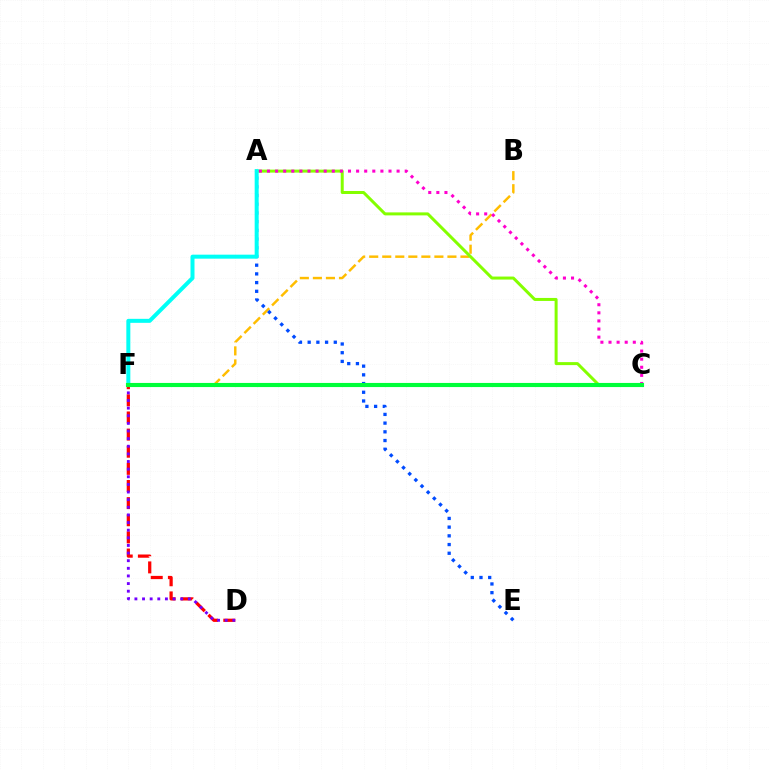{('B', 'F'): [{'color': '#ffbd00', 'line_style': 'dashed', 'thickness': 1.77}], ('A', 'C'): [{'color': '#84ff00', 'line_style': 'solid', 'thickness': 2.16}, {'color': '#ff00cf', 'line_style': 'dotted', 'thickness': 2.2}], ('A', 'E'): [{'color': '#004bff', 'line_style': 'dotted', 'thickness': 2.37}], ('D', 'F'): [{'color': '#ff0000', 'line_style': 'dashed', 'thickness': 2.33}, {'color': '#7200ff', 'line_style': 'dotted', 'thickness': 2.07}], ('A', 'F'): [{'color': '#00fff6', 'line_style': 'solid', 'thickness': 2.88}], ('C', 'F'): [{'color': '#00ff39', 'line_style': 'solid', 'thickness': 2.97}]}